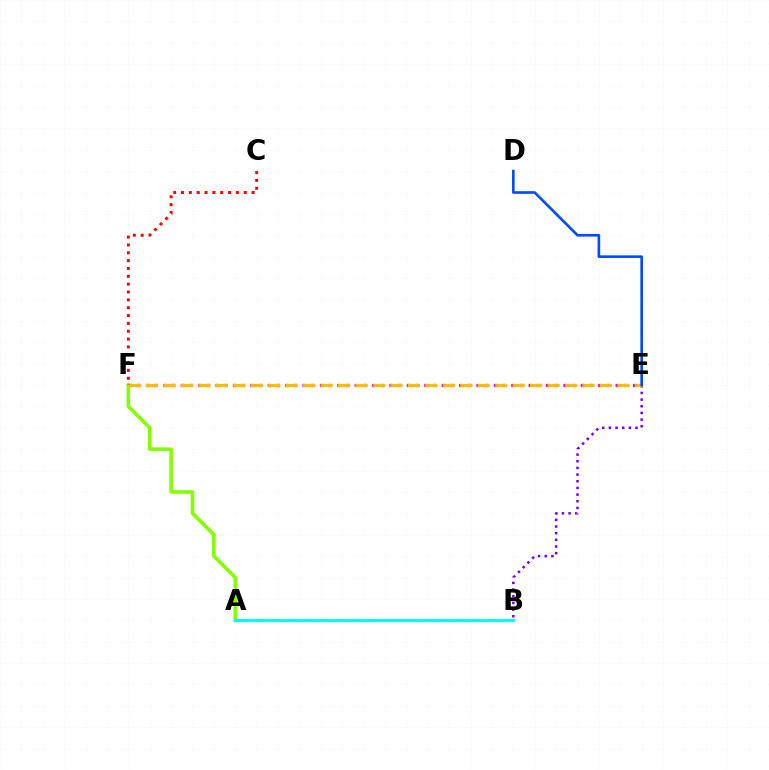{('A', 'B'): [{'color': '#00ff39', 'line_style': 'dashed', 'thickness': 2.1}, {'color': '#00fff6', 'line_style': 'solid', 'thickness': 2.07}], ('E', 'F'): [{'color': '#ff00cf', 'line_style': 'dotted', 'thickness': 2.36}, {'color': '#ffbd00', 'line_style': 'dashed', 'thickness': 2.37}], ('A', 'F'): [{'color': '#84ff00', 'line_style': 'solid', 'thickness': 2.59}], ('B', 'E'): [{'color': '#7200ff', 'line_style': 'dotted', 'thickness': 1.81}], ('D', 'E'): [{'color': '#004bff', 'line_style': 'solid', 'thickness': 1.9}], ('C', 'F'): [{'color': '#ff0000', 'line_style': 'dotted', 'thickness': 2.13}]}